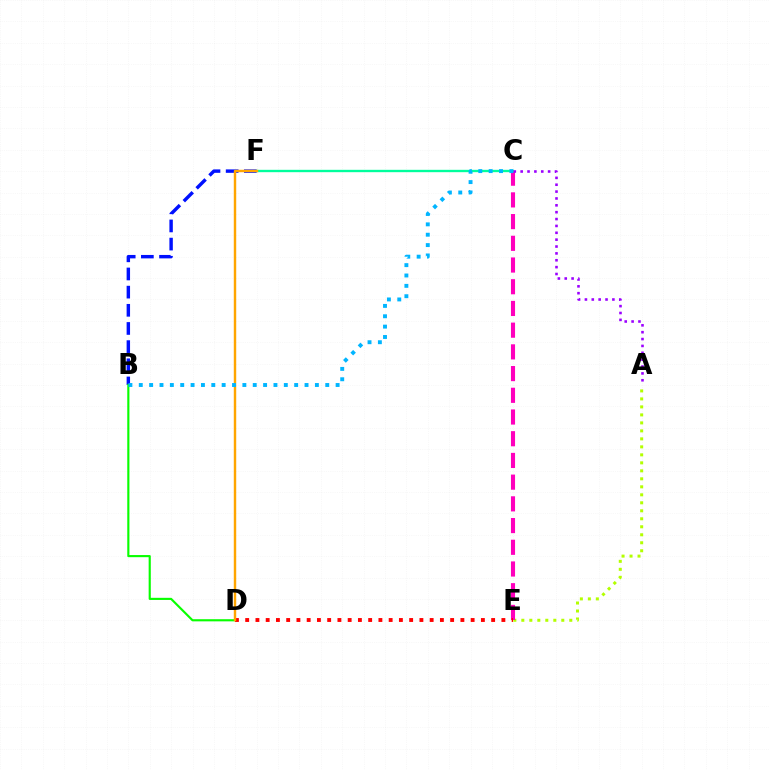{('A', 'E'): [{'color': '#b3ff00', 'line_style': 'dotted', 'thickness': 2.17}], ('B', 'F'): [{'color': '#0010ff', 'line_style': 'dashed', 'thickness': 2.47}], ('C', 'E'): [{'color': '#ff00bd', 'line_style': 'dashed', 'thickness': 2.95}], ('B', 'D'): [{'color': '#08ff00', 'line_style': 'solid', 'thickness': 1.54}], ('C', 'F'): [{'color': '#00ff9d', 'line_style': 'solid', 'thickness': 1.7}], ('D', 'E'): [{'color': '#ff0000', 'line_style': 'dotted', 'thickness': 2.78}], ('D', 'F'): [{'color': '#ffa500', 'line_style': 'solid', 'thickness': 1.75}], ('B', 'C'): [{'color': '#00b5ff', 'line_style': 'dotted', 'thickness': 2.81}], ('A', 'C'): [{'color': '#9b00ff', 'line_style': 'dotted', 'thickness': 1.87}]}